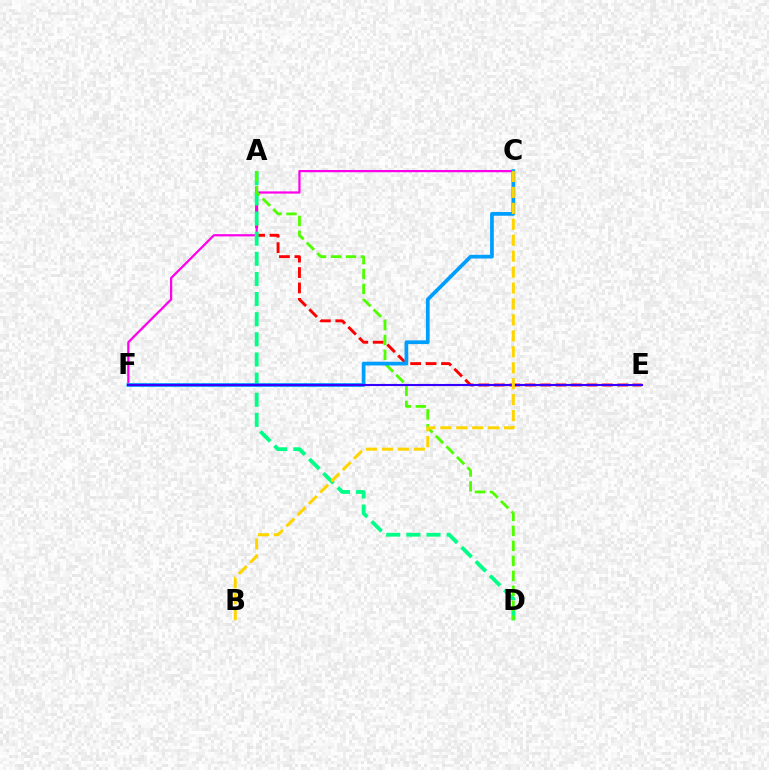{('A', 'E'): [{'color': '#ff0000', 'line_style': 'dashed', 'thickness': 2.1}], ('C', 'F'): [{'color': '#ff00ed', 'line_style': 'solid', 'thickness': 1.6}, {'color': '#009eff', 'line_style': 'solid', 'thickness': 2.68}], ('A', 'D'): [{'color': '#00ff86', 'line_style': 'dashed', 'thickness': 2.73}, {'color': '#4fff00', 'line_style': 'dashed', 'thickness': 2.03}], ('E', 'F'): [{'color': '#3700ff', 'line_style': 'solid', 'thickness': 1.53}], ('B', 'C'): [{'color': '#ffd500', 'line_style': 'dashed', 'thickness': 2.17}]}